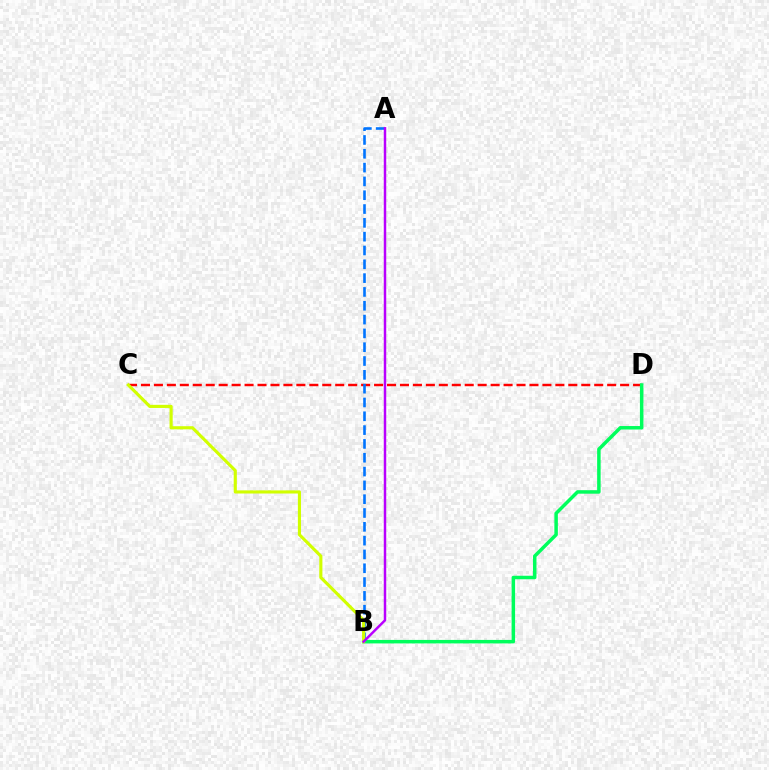{('C', 'D'): [{'color': '#ff0000', 'line_style': 'dashed', 'thickness': 1.76}], ('A', 'B'): [{'color': '#0074ff', 'line_style': 'dashed', 'thickness': 1.88}, {'color': '#b900ff', 'line_style': 'solid', 'thickness': 1.78}], ('B', 'D'): [{'color': '#00ff5c', 'line_style': 'solid', 'thickness': 2.52}], ('B', 'C'): [{'color': '#d1ff00', 'line_style': 'solid', 'thickness': 2.26}]}